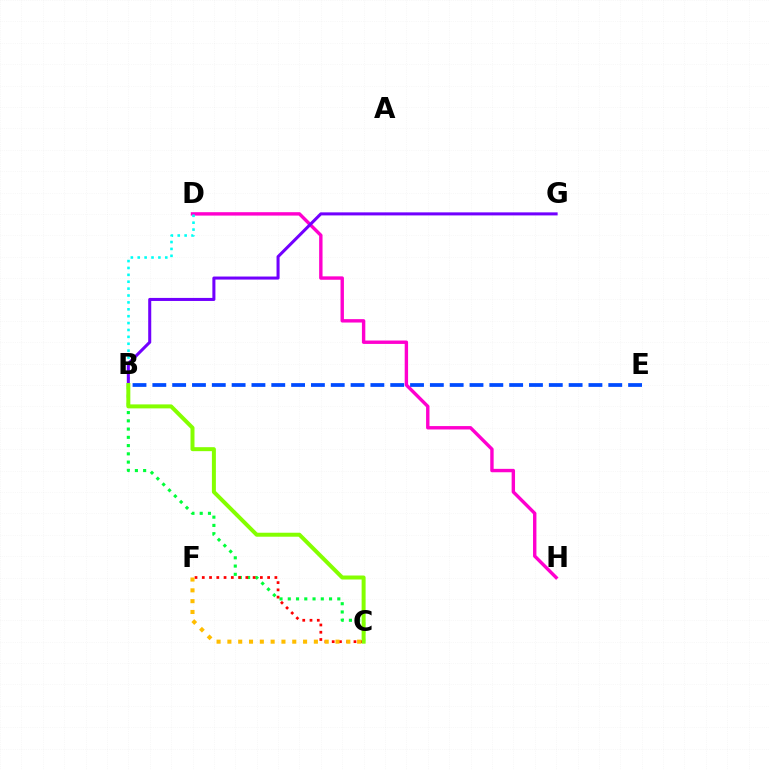{('B', 'C'): [{'color': '#00ff39', 'line_style': 'dotted', 'thickness': 2.24}, {'color': '#84ff00', 'line_style': 'solid', 'thickness': 2.87}], ('D', 'H'): [{'color': '#ff00cf', 'line_style': 'solid', 'thickness': 2.45}], ('B', 'D'): [{'color': '#00fff6', 'line_style': 'dotted', 'thickness': 1.87}], ('B', 'G'): [{'color': '#7200ff', 'line_style': 'solid', 'thickness': 2.19}], ('C', 'F'): [{'color': '#ff0000', 'line_style': 'dotted', 'thickness': 1.97}, {'color': '#ffbd00', 'line_style': 'dotted', 'thickness': 2.94}], ('B', 'E'): [{'color': '#004bff', 'line_style': 'dashed', 'thickness': 2.69}]}